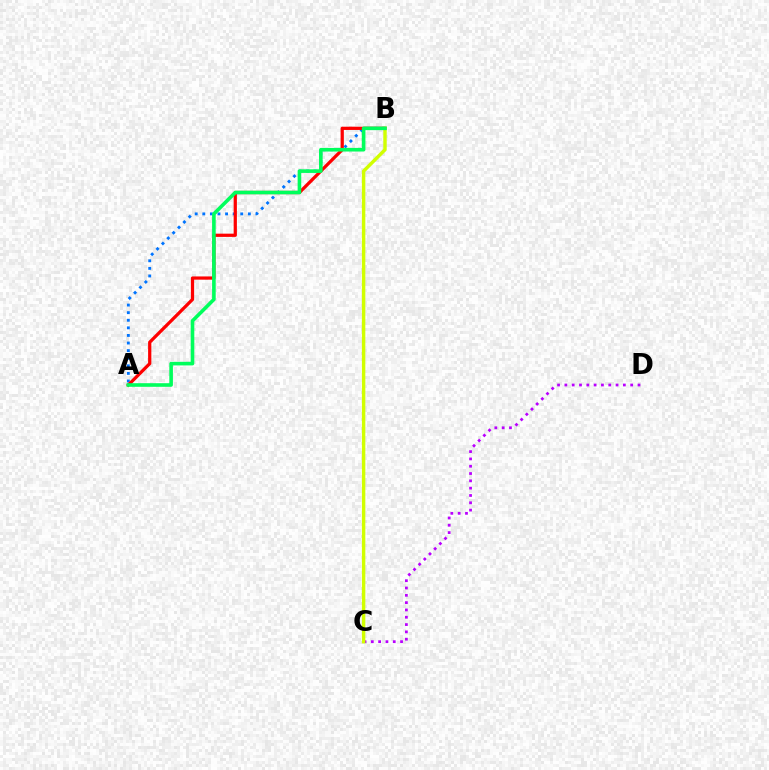{('A', 'B'): [{'color': '#0074ff', 'line_style': 'dotted', 'thickness': 2.06}, {'color': '#ff0000', 'line_style': 'solid', 'thickness': 2.33}, {'color': '#00ff5c', 'line_style': 'solid', 'thickness': 2.6}], ('C', 'D'): [{'color': '#b900ff', 'line_style': 'dotted', 'thickness': 1.99}], ('B', 'C'): [{'color': '#d1ff00', 'line_style': 'solid', 'thickness': 2.46}]}